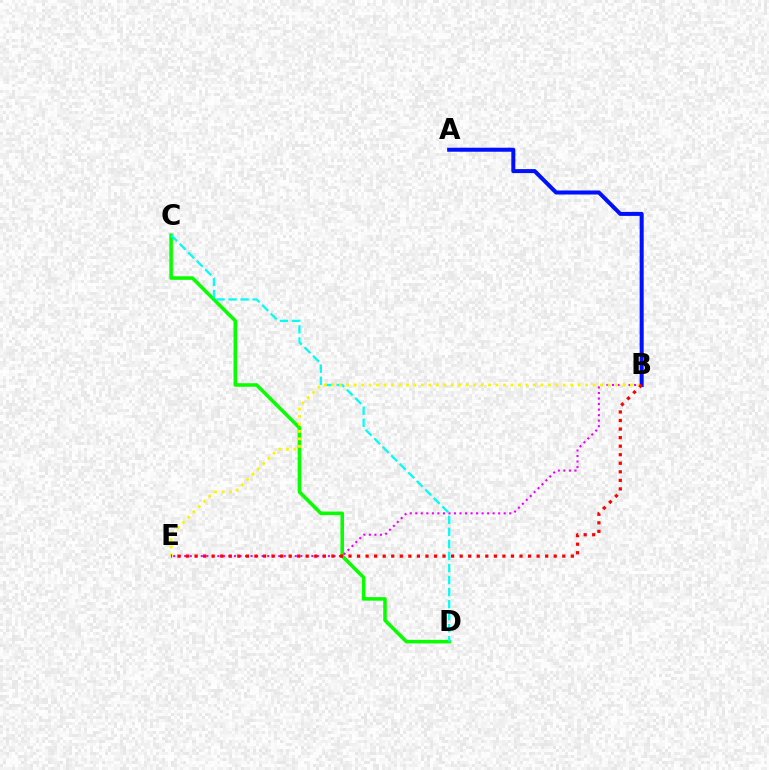{('C', 'D'): [{'color': '#08ff00', 'line_style': 'solid', 'thickness': 2.55}, {'color': '#00fff6', 'line_style': 'dashed', 'thickness': 1.64}], ('B', 'E'): [{'color': '#ee00ff', 'line_style': 'dotted', 'thickness': 1.5}, {'color': '#fcf500', 'line_style': 'dotted', 'thickness': 2.03}, {'color': '#ff0000', 'line_style': 'dotted', 'thickness': 2.32}], ('A', 'B'): [{'color': '#0010ff', 'line_style': 'solid', 'thickness': 2.89}]}